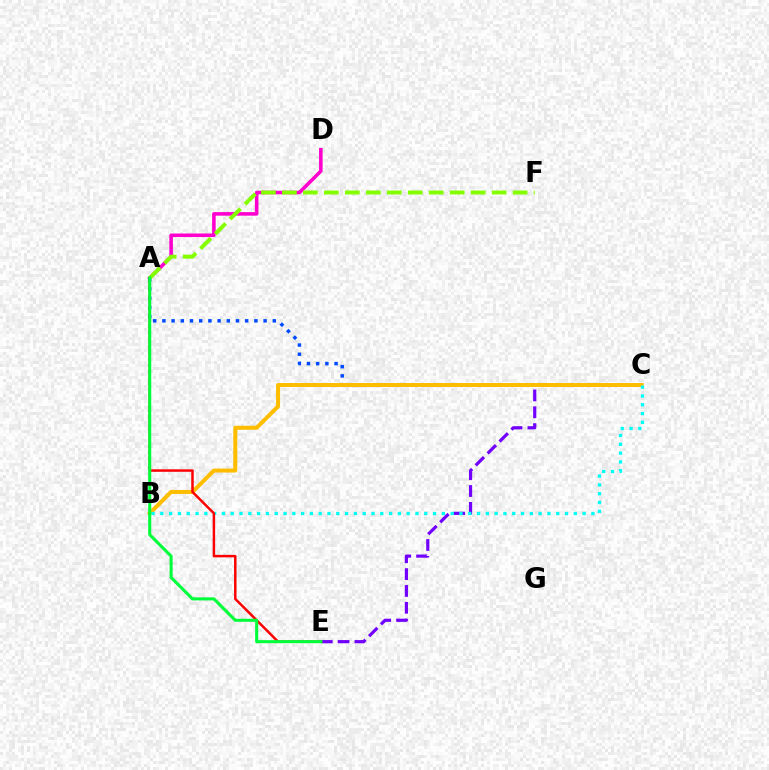{('C', 'E'): [{'color': '#7200ff', 'line_style': 'dashed', 'thickness': 2.29}], ('A', 'C'): [{'color': '#004bff', 'line_style': 'dotted', 'thickness': 2.5}], ('B', 'C'): [{'color': '#ffbd00', 'line_style': 'solid', 'thickness': 2.87}, {'color': '#00fff6', 'line_style': 'dotted', 'thickness': 2.39}], ('A', 'D'): [{'color': '#ff00cf', 'line_style': 'solid', 'thickness': 2.57}], ('A', 'E'): [{'color': '#ff0000', 'line_style': 'solid', 'thickness': 1.79}, {'color': '#00ff39', 'line_style': 'solid', 'thickness': 2.2}], ('A', 'F'): [{'color': '#84ff00', 'line_style': 'dashed', 'thickness': 2.85}]}